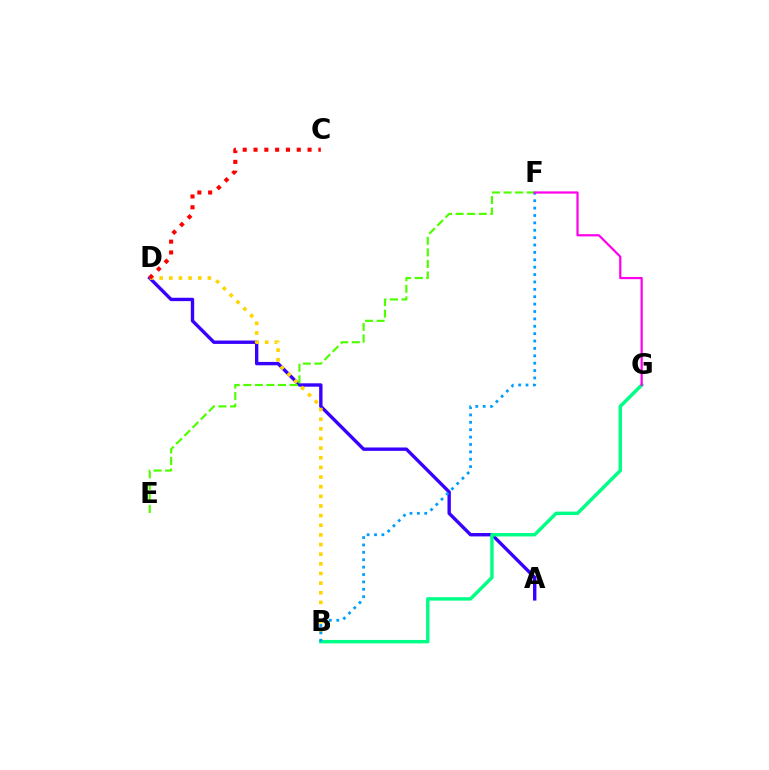{('A', 'D'): [{'color': '#3700ff', 'line_style': 'solid', 'thickness': 2.43}], ('B', 'D'): [{'color': '#ffd500', 'line_style': 'dotted', 'thickness': 2.62}], ('C', 'D'): [{'color': '#ff0000', 'line_style': 'dotted', 'thickness': 2.94}], ('B', 'G'): [{'color': '#00ff86', 'line_style': 'solid', 'thickness': 2.48}], ('E', 'F'): [{'color': '#4fff00', 'line_style': 'dashed', 'thickness': 1.57}], ('B', 'F'): [{'color': '#009eff', 'line_style': 'dotted', 'thickness': 2.01}], ('F', 'G'): [{'color': '#ff00ed', 'line_style': 'solid', 'thickness': 1.6}]}